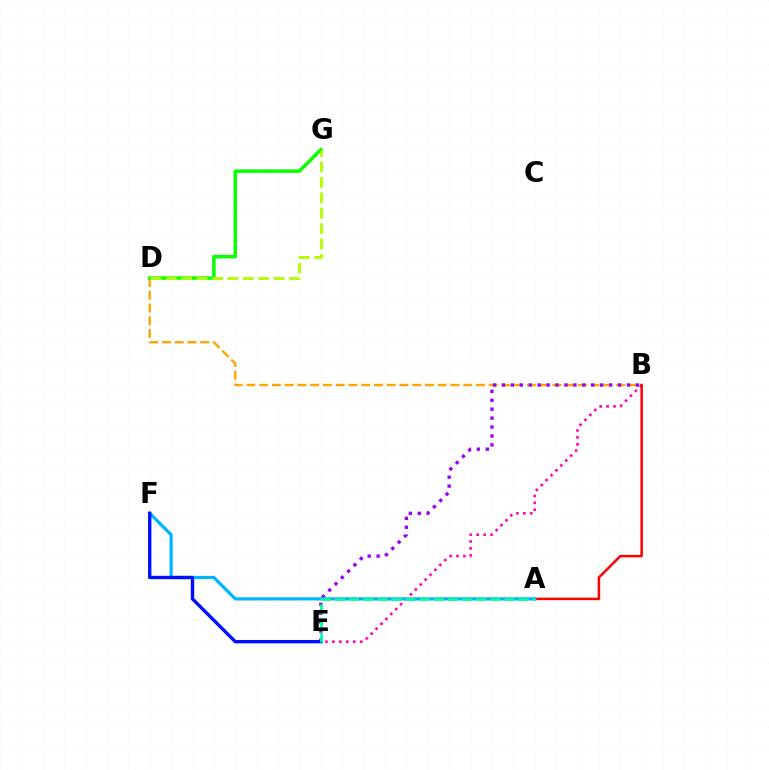{('B', 'D'): [{'color': '#ffa500', 'line_style': 'dashed', 'thickness': 1.73}], ('B', 'E'): [{'color': '#9b00ff', 'line_style': 'dotted', 'thickness': 2.43}, {'color': '#ff00bd', 'line_style': 'dotted', 'thickness': 1.88}], ('A', 'B'): [{'color': '#ff0000', 'line_style': 'solid', 'thickness': 1.8}], ('D', 'G'): [{'color': '#08ff00', 'line_style': 'solid', 'thickness': 2.5}, {'color': '#b3ff00', 'line_style': 'dashed', 'thickness': 2.09}], ('A', 'F'): [{'color': '#00b5ff', 'line_style': 'solid', 'thickness': 2.3}], ('E', 'F'): [{'color': '#0010ff', 'line_style': 'solid', 'thickness': 2.43}], ('A', 'E'): [{'color': '#00ff9d', 'line_style': 'dashed', 'thickness': 1.92}]}